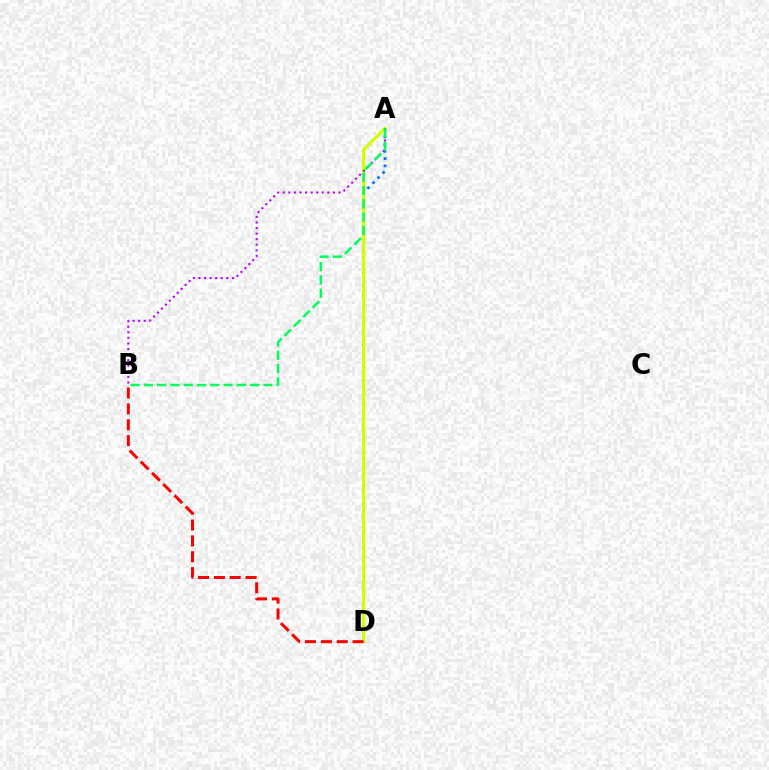{('A', 'D'): [{'color': '#0074ff', 'line_style': 'dotted', 'thickness': 1.96}, {'color': '#d1ff00', 'line_style': 'solid', 'thickness': 2.24}], ('A', 'B'): [{'color': '#b900ff', 'line_style': 'dotted', 'thickness': 1.51}, {'color': '#00ff5c', 'line_style': 'dashed', 'thickness': 1.81}], ('B', 'D'): [{'color': '#ff0000', 'line_style': 'dashed', 'thickness': 2.15}]}